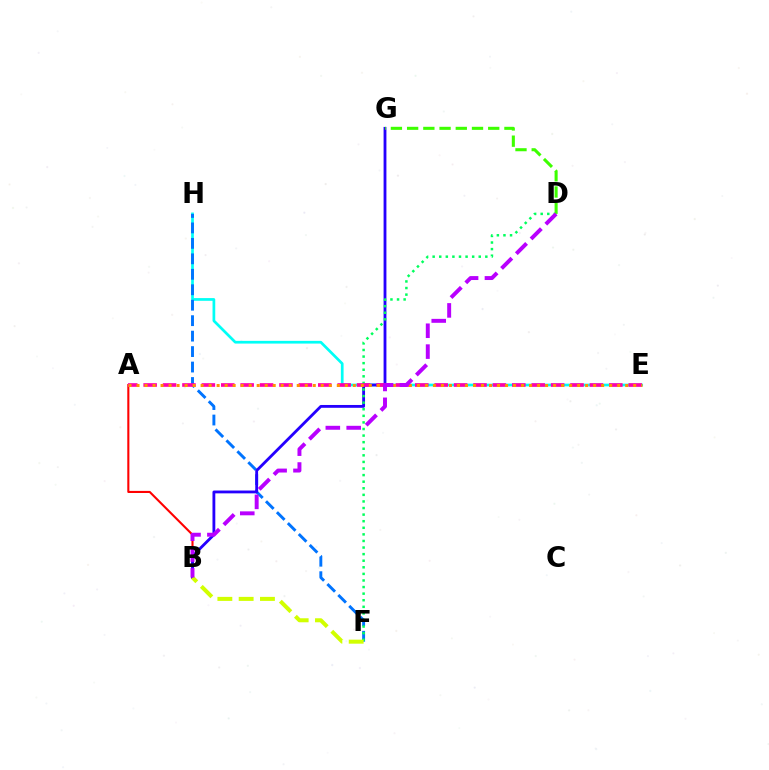{('A', 'B'): [{'color': '#ff0000', 'line_style': 'solid', 'thickness': 1.51}], ('E', 'H'): [{'color': '#00fff6', 'line_style': 'solid', 'thickness': 1.95}], ('F', 'H'): [{'color': '#0074ff', 'line_style': 'dashed', 'thickness': 2.1}], ('B', 'G'): [{'color': '#2500ff', 'line_style': 'solid', 'thickness': 2.03}], ('D', 'F'): [{'color': '#00ff5c', 'line_style': 'dotted', 'thickness': 1.79}], ('A', 'E'): [{'color': '#ff00ac', 'line_style': 'dashed', 'thickness': 2.64}, {'color': '#ff9400', 'line_style': 'dotted', 'thickness': 2.18}], ('D', 'G'): [{'color': '#3dff00', 'line_style': 'dashed', 'thickness': 2.2}], ('B', 'F'): [{'color': '#d1ff00', 'line_style': 'dashed', 'thickness': 2.89}], ('B', 'D'): [{'color': '#b900ff', 'line_style': 'dashed', 'thickness': 2.83}]}